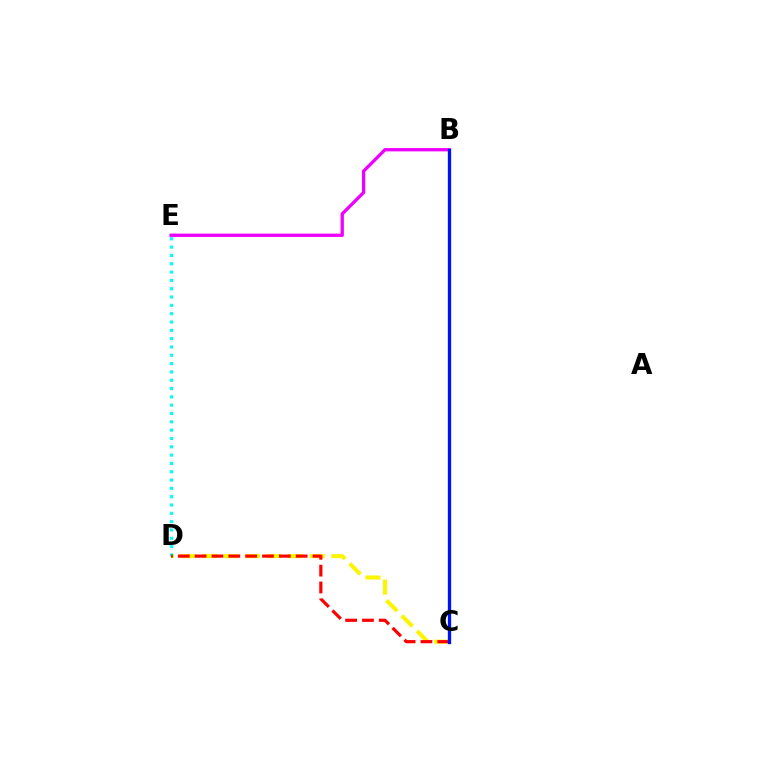{('C', 'D'): [{'color': '#fcf500', 'line_style': 'dashed', 'thickness': 2.93}, {'color': '#ff0000', 'line_style': 'dashed', 'thickness': 2.29}], ('B', 'E'): [{'color': '#ee00ff', 'line_style': 'solid', 'thickness': 2.38}], ('B', 'C'): [{'color': '#08ff00', 'line_style': 'solid', 'thickness': 2.25}, {'color': '#0010ff', 'line_style': 'solid', 'thickness': 2.35}], ('D', 'E'): [{'color': '#00fff6', 'line_style': 'dotted', 'thickness': 2.26}]}